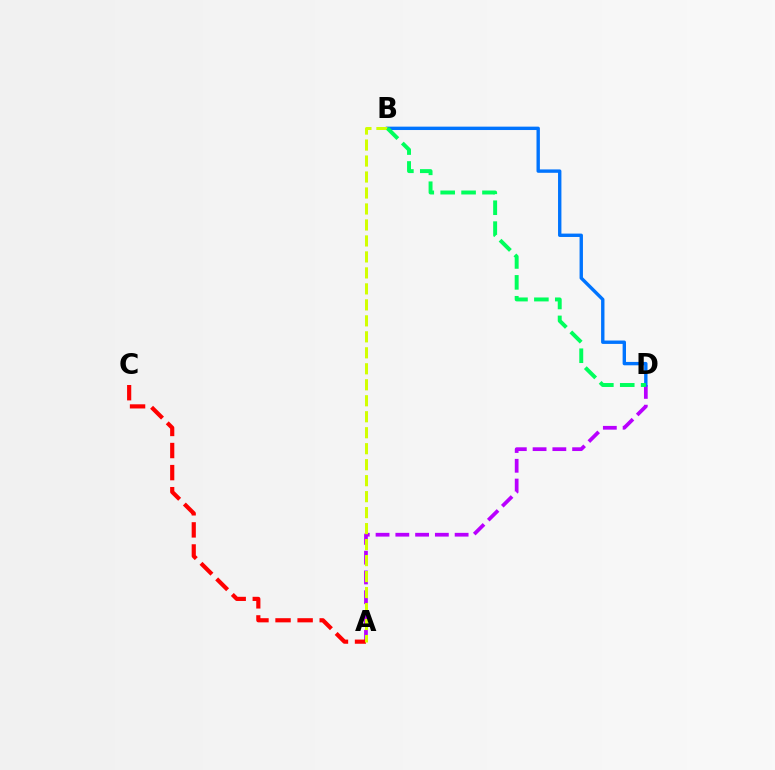{('A', 'D'): [{'color': '#b900ff', 'line_style': 'dashed', 'thickness': 2.69}], ('A', 'C'): [{'color': '#ff0000', 'line_style': 'dashed', 'thickness': 3.0}], ('B', 'D'): [{'color': '#0074ff', 'line_style': 'solid', 'thickness': 2.43}, {'color': '#00ff5c', 'line_style': 'dashed', 'thickness': 2.84}], ('A', 'B'): [{'color': '#d1ff00', 'line_style': 'dashed', 'thickness': 2.17}]}